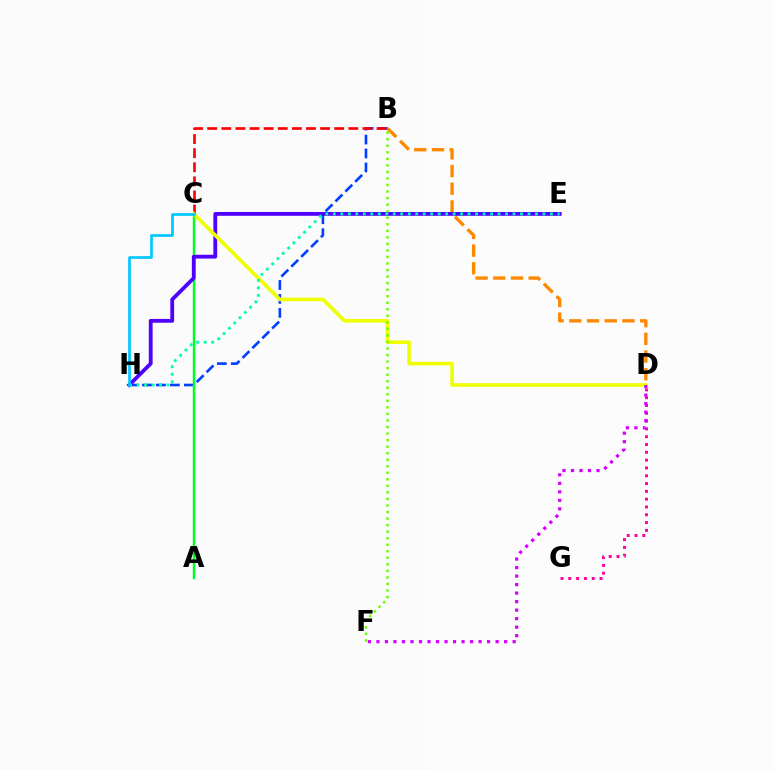{('B', 'D'): [{'color': '#ff8800', 'line_style': 'dashed', 'thickness': 2.41}], ('B', 'H'): [{'color': '#003fff', 'line_style': 'dashed', 'thickness': 1.89}], ('B', 'C'): [{'color': '#ff0000', 'line_style': 'dashed', 'thickness': 1.92}], ('A', 'C'): [{'color': '#00ff27', 'line_style': 'solid', 'thickness': 1.77}], ('E', 'H'): [{'color': '#4f00ff', 'line_style': 'solid', 'thickness': 2.74}, {'color': '#00ffaf', 'line_style': 'dotted', 'thickness': 2.03}], ('D', 'G'): [{'color': '#ff00a0', 'line_style': 'dotted', 'thickness': 2.12}], ('C', 'D'): [{'color': '#eeff00', 'line_style': 'solid', 'thickness': 2.61}], ('B', 'F'): [{'color': '#66ff00', 'line_style': 'dotted', 'thickness': 1.78}], ('D', 'F'): [{'color': '#d600ff', 'line_style': 'dotted', 'thickness': 2.31}], ('C', 'H'): [{'color': '#00c7ff', 'line_style': 'solid', 'thickness': 1.93}]}